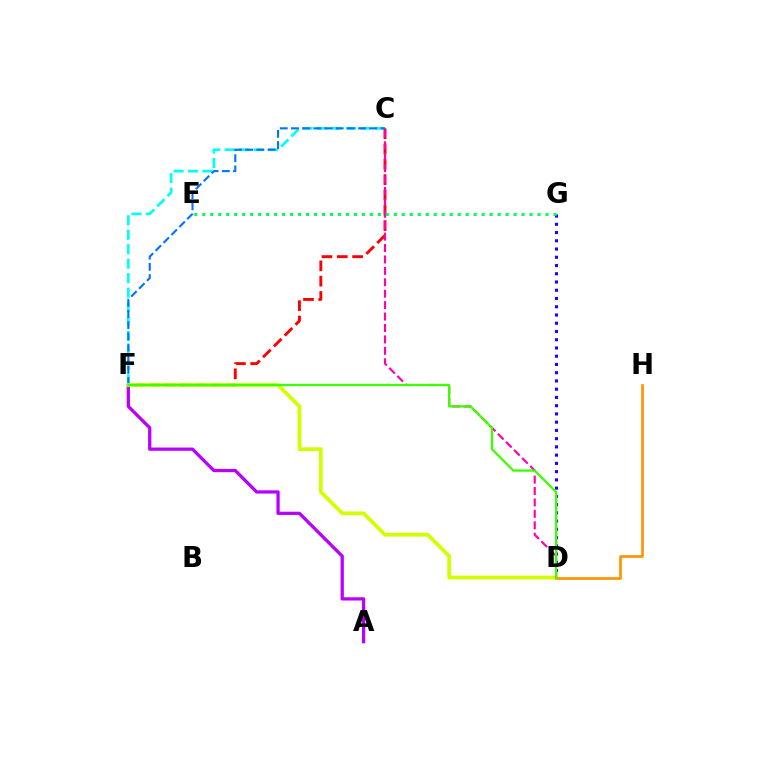{('A', 'F'): [{'color': '#b900ff', 'line_style': 'solid', 'thickness': 2.35}], ('C', 'F'): [{'color': '#00fff6', 'line_style': 'dashed', 'thickness': 1.97}, {'color': '#ff0000', 'line_style': 'dashed', 'thickness': 2.08}, {'color': '#0074ff', 'line_style': 'dashed', 'thickness': 1.52}], ('D', 'G'): [{'color': '#2500ff', 'line_style': 'dotted', 'thickness': 2.24}], ('C', 'D'): [{'color': '#ff00ac', 'line_style': 'dashed', 'thickness': 1.55}], ('D', 'F'): [{'color': '#d1ff00', 'line_style': 'solid', 'thickness': 2.7}, {'color': '#3dff00', 'line_style': 'solid', 'thickness': 1.64}], ('D', 'H'): [{'color': '#ff9400', 'line_style': 'solid', 'thickness': 1.92}], ('E', 'G'): [{'color': '#00ff5c', 'line_style': 'dotted', 'thickness': 2.17}]}